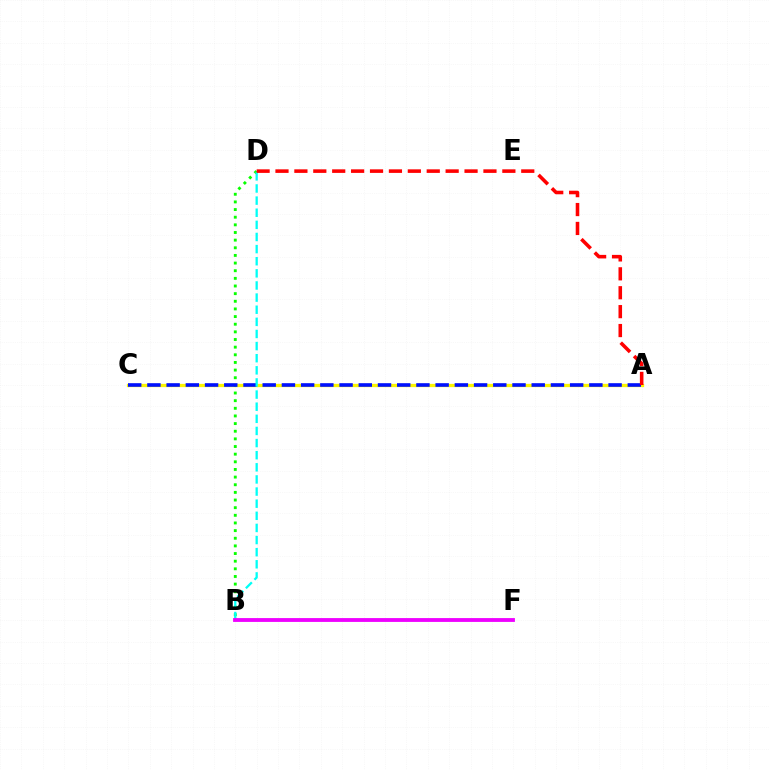{('A', 'C'): [{'color': '#fcf500', 'line_style': 'solid', 'thickness': 2.37}, {'color': '#0010ff', 'line_style': 'dashed', 'thickness': 2.61}], ('B', 'D'): [{'color': '#08ff00', 'line_style': 'dotted', 'thickness': 2.08}, {'color': '#00fff6', 'line_style': 'dashed', 'thickness': 1.65}], ('A', 'D'): [{'color': '#ff0000', 'line_style': 'dashed', 'thickness': 2.57}], ('B', 'F'): [{'color': '#ee00ff', 'line_style': 'solid', 'thickness': 2.76}]}